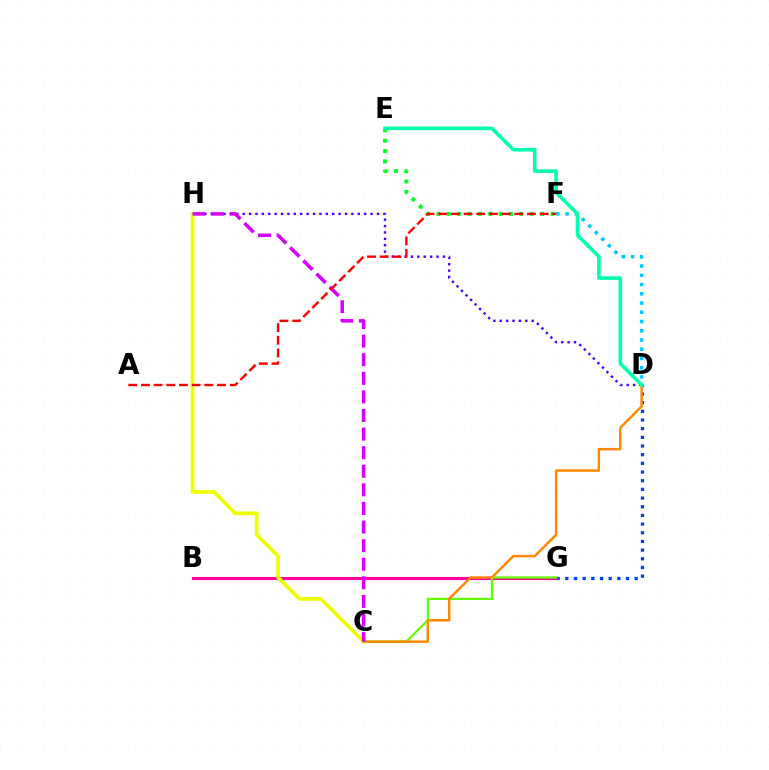{('D', 'G'): [{'color': '#003fff', 'line_style': 'dotted', 'thickness': 2.36}], ('B', 'G'): [{'color': '#ff00a0', 'line_style': 'solid', 'thickness': 2.23}], ('C', 'G'): [{'color': '#66ff00', 'line_style': 'solid', 'thickness': 1.61}], ('D', 'H'): [{'color': '#4f00ff', 'line_style': 'dotted', 'thickness': 1.74}], ('C', 'H'): [{'color': '#eeff00', 'line_style': 'solid', 'thickness': 2.66}, {'color': '#d600ff', 'line_style': 'dashed', 'thickness': 2.53}], ('D', 'F'): [{'color': '#00c7ff', 'line_style': 'dotted', 'thickness': 2.51}], ('E', 'F'): [{'color': '#00ff27', 'line_style': 'dotted', 'thickness': 2.82}], ('C', 'D'): [{'color': '#ff8800', 'line_style': 'solid', 'thickness': 1.76}], ('D', 'E'): [{'color': '#00ffaf', 'line_style': 'solid', 'thickness': 2.58}], ('A', 'F'): [{'color': '#ff0000', 'line_style': 'dashed', 'thickness': 1.72}]}